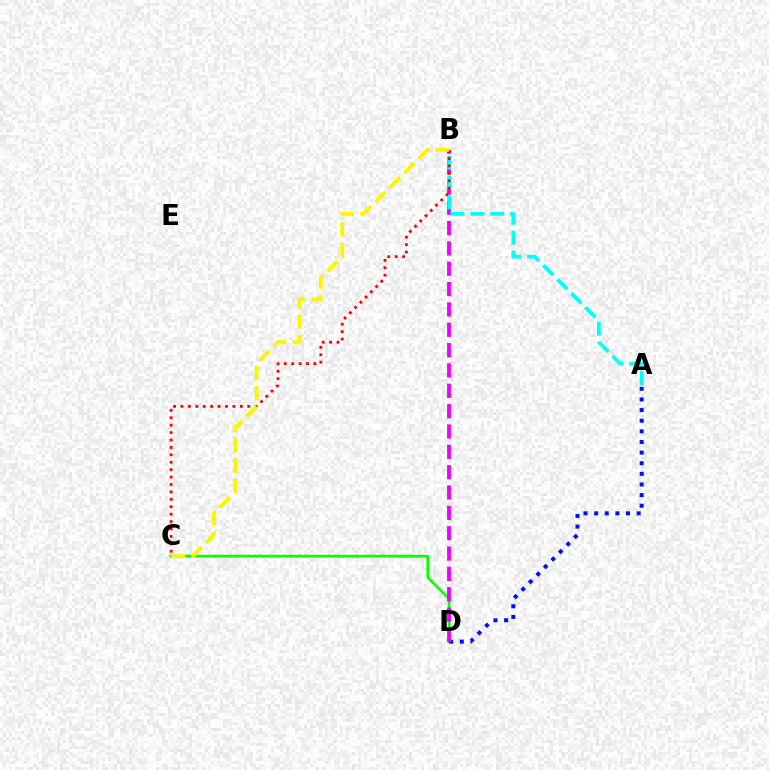{('C', 'D'): [{'color': '#08ff00', 'line_style': 'solid', 'thickness': 1.92}], ('A', 'D'): [{'color': '#0010ff', 'line_style': 'dotted', 'thickness': 2.89}], ('B', 'D'): [{'color': '#ee00ff', 'line_style': 'dashed', 'thickness': 2.76}], ('A', 'B'): [{'color': '#00fff6', 'line_style': 'dashed', 'thickness': 2.7}], ('B', 'C'): [{'color': '#ff0000', 'line_style': 'dotted', 'thickness': 2.01}, {'color': '#fcf500', 'line_style': 'dashed', 'thickness': 2.77}]}